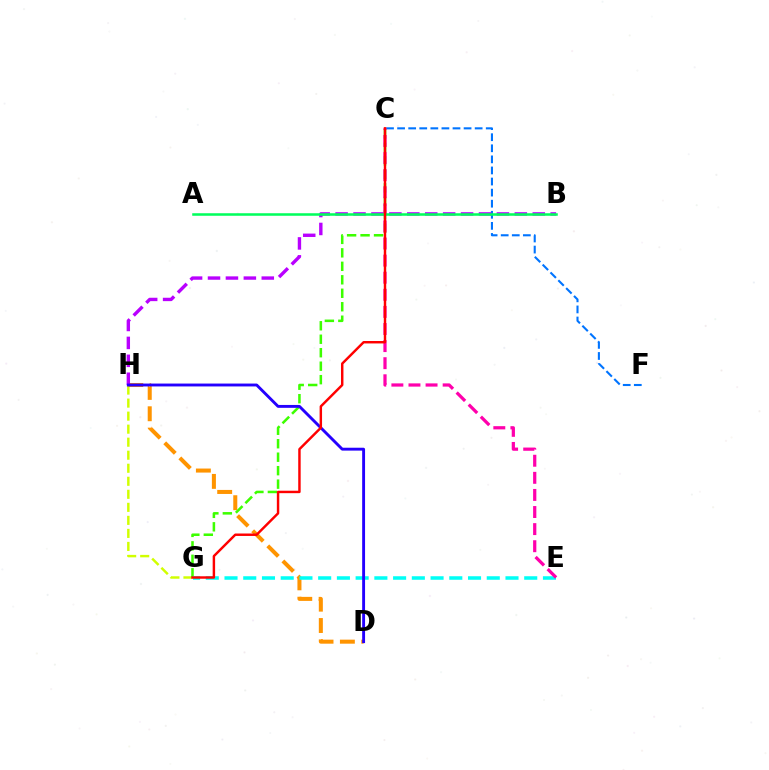{('G', 'H'): [{'color': '#d1ff00', 'line_style': 'dashed', 'thickness': 1.77}], ('C', 'F'): [{'color': '#0074ff', 'line_style': 'dashed', 'thickness': 1.51}], ('D', 'H'): [{'color': '#ff9400', 'line_style': 'dashed', 'thickness': 2.9}, {'color': '#2500ff', 'line_style': 'solid', 'thickness': 2.08}], ('B', 'H'): [{'color': '#b900ff', 'line_style': 'dashed', 'thickness': 2.43}], ('C', 'G'): [{'color': '#3dff00', 'line_style': 'dashed', 'thickness': 1.83}, {'color': '#ff0000', 'line_style': 'solid', 'thickness': 1.76}], ('E', 'G'): [{'color': '#00fff6', 'line_style': 'dashed', 'thickness': 2.54}], ('C', 'E'): [{'color': '#ff00ac', 'line_style': 'dashed', 'thickness': 2.32}], ('A', 'B'): [{'color': '#00ff5c', 'line_style': 'solid', 'thickness': 1.83}]}